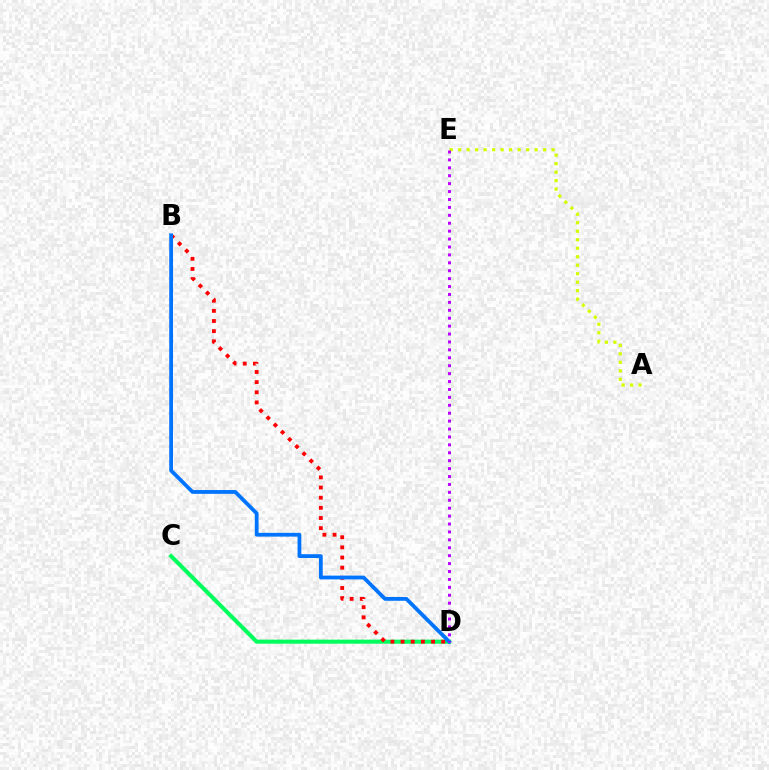{('C', 'D'): [{'color': '#00ff5c', 'line_style': 'solid', 'thickness': 2.93}], ('B', 'D'): [{'color': '#ff0000', 'line_style': 'dotted', 'thickness': 2.76}, {'color': '#0074ff', 'line_style': 'solid', 'thickness': 2.73}], ('A', 'E'): [{'color': '#d1ff00', 'line_style': 'dotted', 'thickness': 2.31}], ('D', 'E'): [{'color': '#b900ff', 'line_style': 'dotted', 'thickness': 2.15}]}